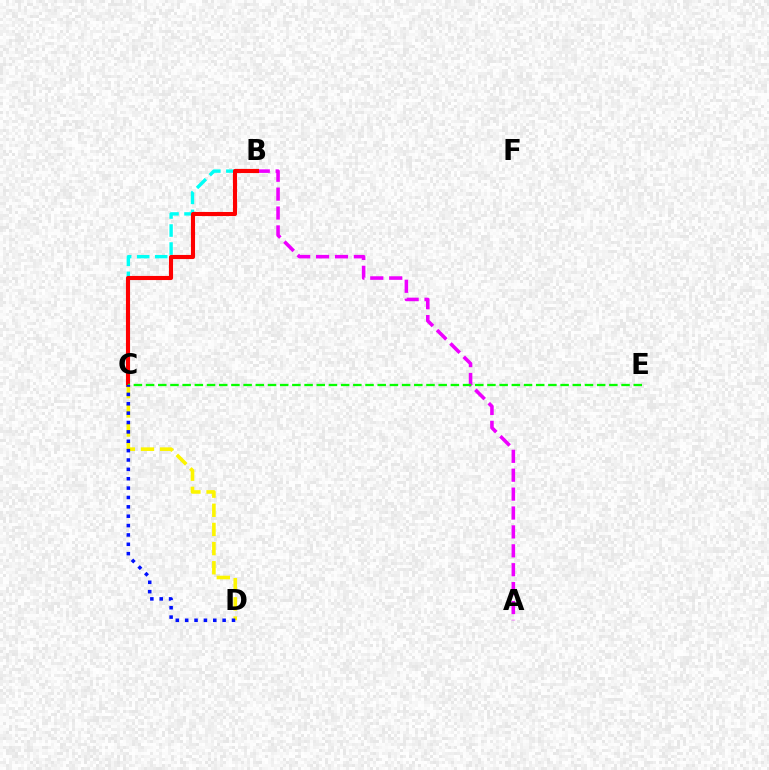{('B', 'C'): [{'color': '#00fff6', 'line_style': 'dashed', 'thickness': 2.45}, {'color': '#ff0000', 'line_style': 'solid', 'thickness': 2.96}], ('A', 'B'): [{'color': '#ee00ff', 'line_style': 'dashed', 'thickness': 2.57}], ('C', 'D'): [{'color': '#fcf500', 'line_style': 'dashed', 'thickness': 2.6}, {'color': '#0010ff', 'line_style': 'dotted', 'thickness': 2.55}], ('C', 'E'): [{'color': '#08ff00', 'line_style': 'dashed', 'thickness': 1.66}]}